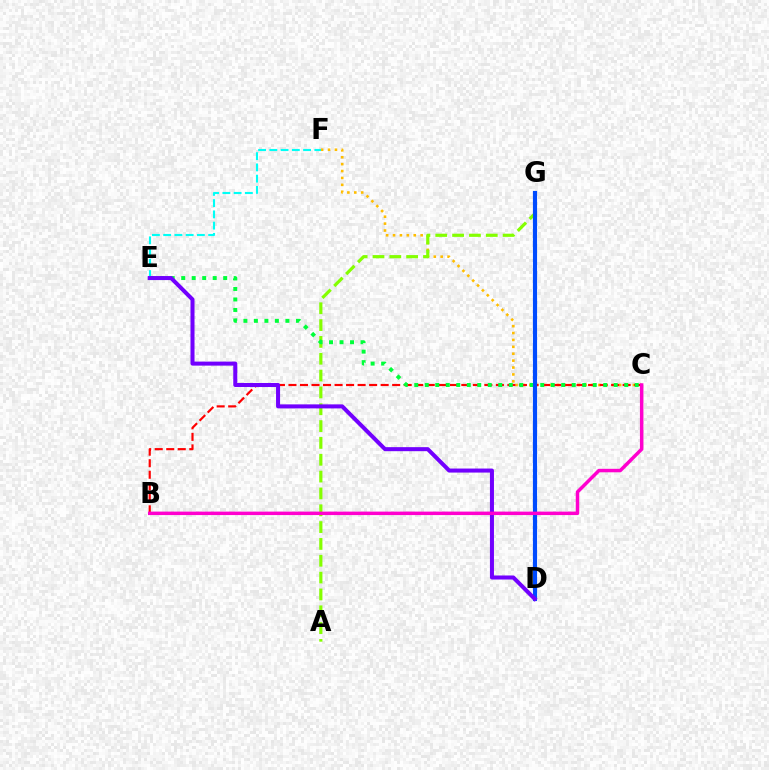{('C', 'F'): [{'color': '#ffbd00', 'line_style': 'dotted', 'thickness': 1.88}], ('A', 'G'): [{'color': '#84ff00', 'line_style': 'dashed', 'thickness': 2.29}], ('E', 'F'): [{'color': '#00fff6', 'line_style': 'dashed', 'thickness': 1.53}], ('B', 'C'): [{'color': '#ff0000', 'line_style': 'dashed', 'thickness': 1.57}, {'color': '#ff00cf', 'line_style': 'solid', 'thickness': 2.5}], ('C', 'E'): [{'color': '#00ff39', 'line_style': 'dotted', 'thickness': 2.85}], ('D', 'G'): [{'color': '#004bff', 'line_style': 'solid', 'thickness': 2.98}], ('D', 'E'): [{'color': '#7200ff', 'line_style': 'solid', 'thickness': 2.9}]}